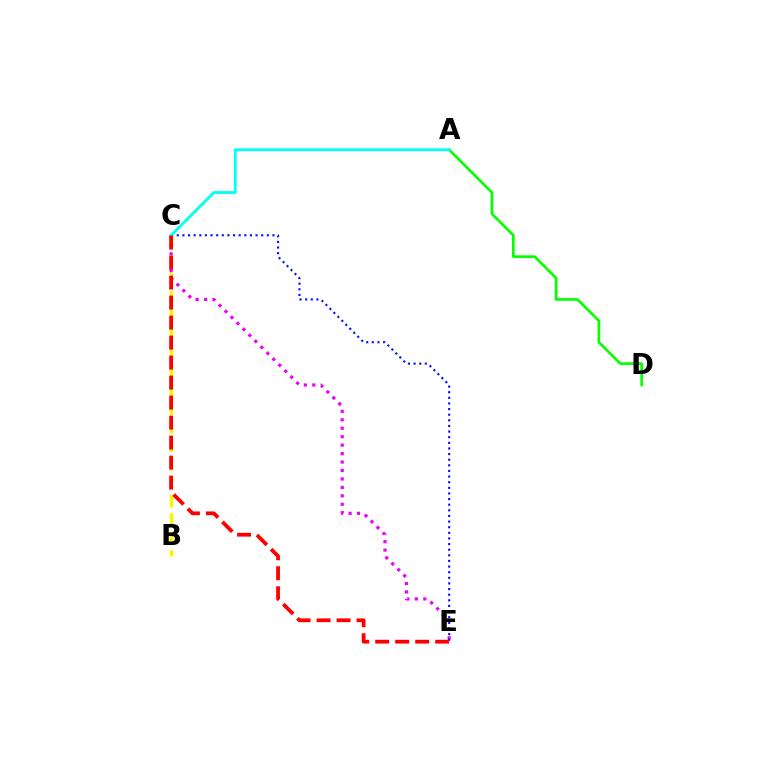{('B', 'C'): [{'color': '#fcf500', 'line_style': 'dashed', 'thickness': 2.51}], ('C', 'E'): [{'color': '#ee00ff', 'line_style': 'dotted', 'thickness': 2.3}, {'color': '#0010ff', 'line_style': 'dotted', 'thickness': 1.53}, {'color': '#ff0000', 'line_style': 'dashed', 'thickness': 2.72}], ('A', 'D'): [{'color': '#08ff00', 'line_style': 'solid', 'thickness': 1.93}], ('A', 'C'): [{'color': '#00fff6', 'line_style': 'solid', 'thickness': 2.03}]}